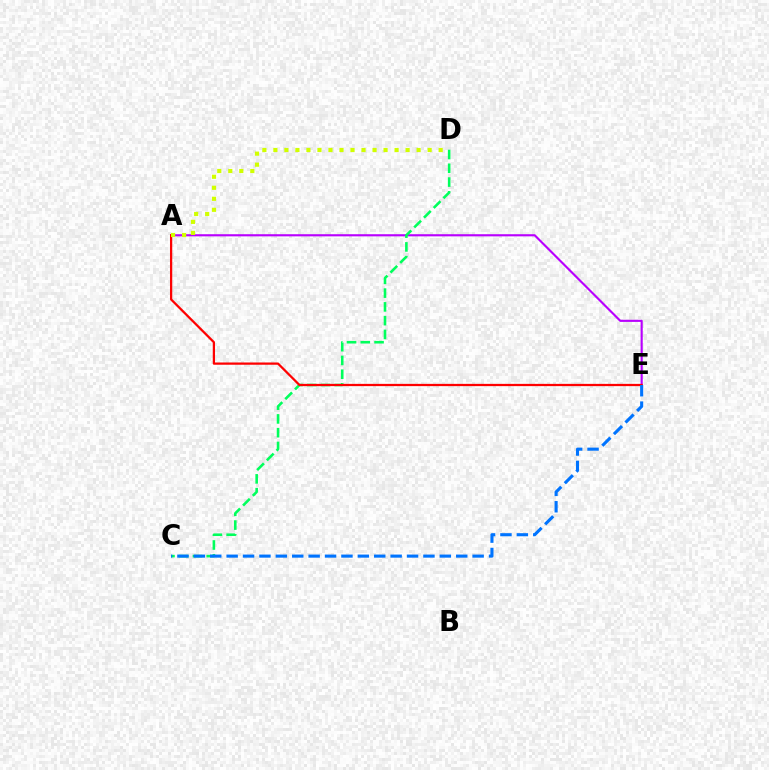{('A', 'E'): [{'color': '#b900ff', 'line_style': 'solid', 'thickness': 1.53}, {'color': '#ff0000', 'line_style': 'solid', 'thickness': 1.63}], ('C', 'D'): [{'color': '#00ff5c', 'line_style': 'dashed', 'thickness': 1.87}], ('A', 'D'): [{'color': '#d1ff00', 'line_style': 'dotted', 'thickness': 2.99}], ('C', 'E'): [{'color': '#0074ff', 'line_style': 'dashed', 'thickness': 2.23}]}